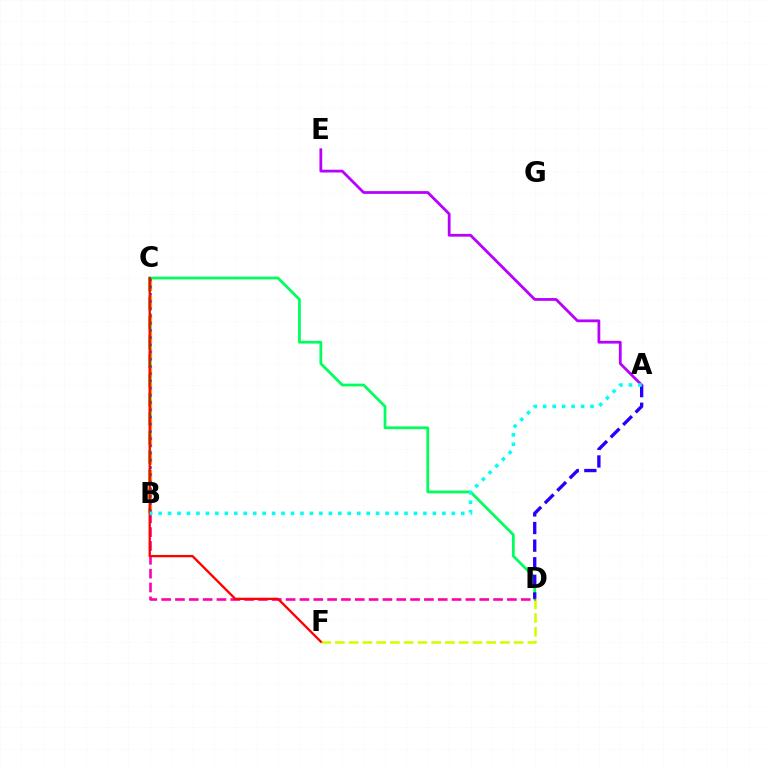{('D', 'F'): [{'color': '#d1ff00', 'line_style': 'dashed', 'thickness': 1.87}], ('C', 'D'): [{'color': '#00ff5c', 'line_style': 'solid', 'thickness': 1.99}], ('A', 'D'): [{'color': '#2500ff', 'line_style': 'dashed', 'thickness': 2.39}], ('B', 'C'): [{'color': '#3dff00', 'line_style': 'dashed', 'thickness': 2.6}, {'color': '#ff9400', 'line_style': 'dashed', 'thickness': 2.36}, {'color': '#0074ff', 'line_style': 'dotted', 'thickness': 1.96}], ('B', 'D'): [{'color': '#ff00ac', 'line_style': 'dashed', 'thickness': 1.88}], ('A', 'E'): [{'color': '#b900ff', 'line_style': 'solid', 'thickness': 2.0}], ('C', 'F'): [{'color': '#ff0000', 'line_style': 'solid', 'thickness': 1.67}], ('A', 'B'): [{'color': '#00fff6', 'line_style': 'dotted', 'thickness': 2.57}]}